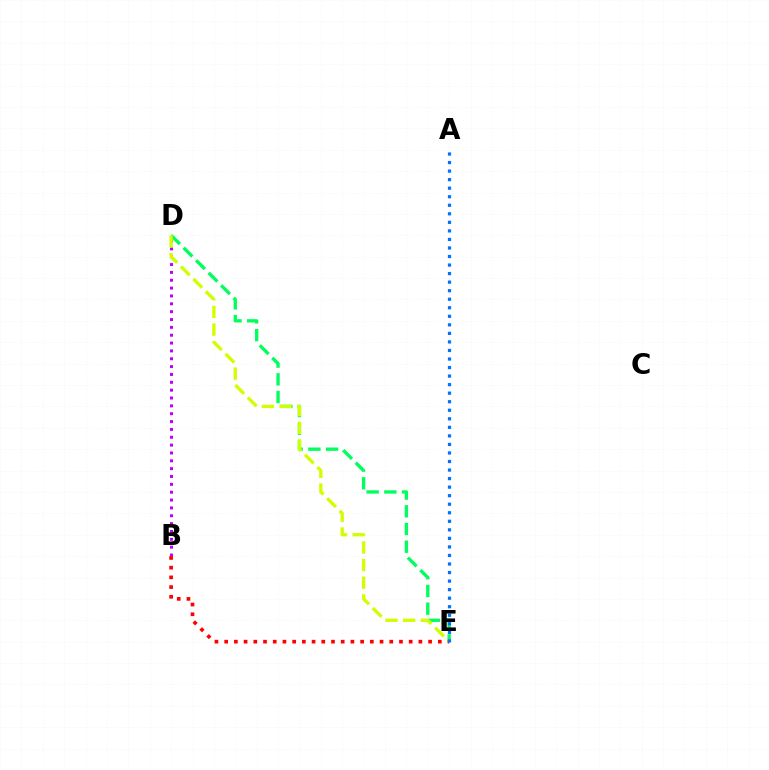{('B', 'D'): [{'color': '#b900ff', 'line_style': 'dotted', 'thickness': 2.13}], ('D', 'E'): [{'color': '#00ff5c', 'line_style': 'dashed', 'thickness': 2.4}, {'color': '#d1ff00', 'line_style': 'dashed', 'thickness': 2.4}], ('B', 'E'): [{'color': '#ff0000', 'line_style': 'dotted', 'thickness': 2.64}], ('A', 'E'): [{'color': '#0074ff', 'line_style': 'dotted', 'thickness': 2.32}]}